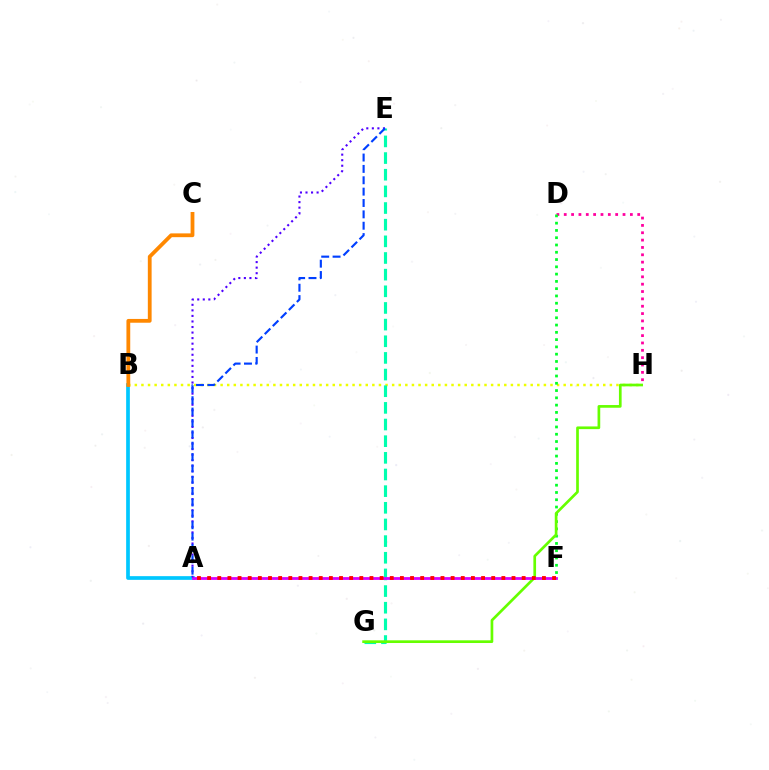{('D', 'H'): [{'color': '#ff00a0', 'line_style': 'dotted', 'thickness': 2.0}], ('B', 'H'): [{'color': '#eeff00', 'line_style': 'dotted', 'thickness': 1.79}], ('A', 'B'): [{'color': '#00c7ff', 'line_style': 'solid', 'thickness': 2.66}], ('B', 'C'): [{'color': '#ff8800', 'line_style': 'solid', 'thickness': 2.73}], ('D', 'F'): [{'color': '#00ff27', 'line_style': 'dotted', 'thickness': 1.98}], ('E', 'G'): [{'color': '#00ffaf', 'line_style': 'dashed', 'thickness': 2.26}], ('G', 'H'): [{'color': '#66ff00', 'line_style': 'solid', 'thickness': 1.94}], ('A', 'F'): [{'color': '#d600ff', 'line_style': 'solid', 'thickness': 2.01}, {'color': '#ff0000', 'line_style': 'dotted', 'thickness': 2.76}], ('A', 'E'): [{'color': '#4f00ff', 'line_style': 'dotted', 'thickness': 1.51}, {'color': '#003fff', 'line_style': 'dashed', 'thickness': 1.54}]}